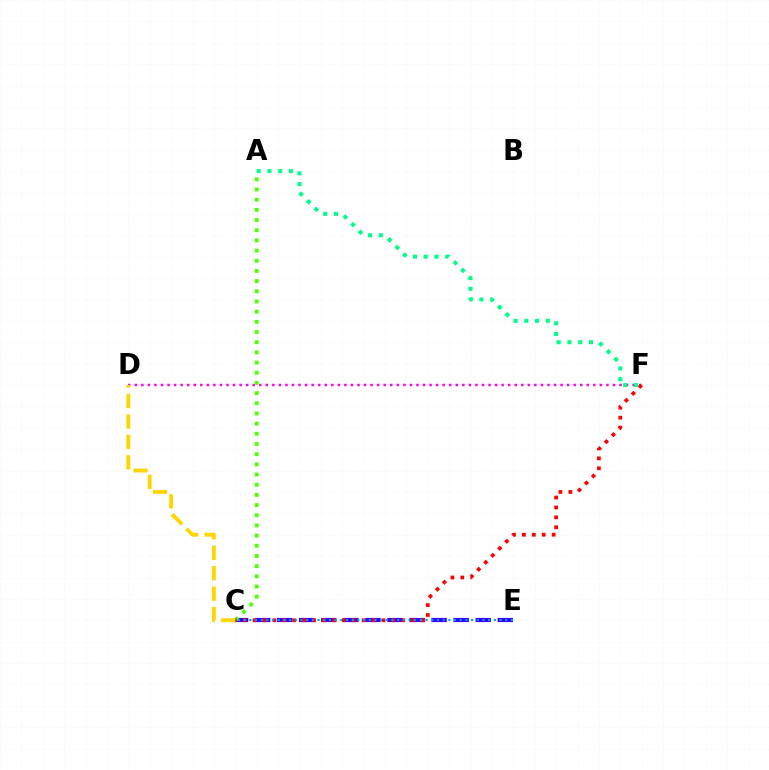{('C', 'E'): [{'color': '#3700ff', 'line_style': 'dashed', 'thickness': 3.0}, {'color': '#009eff', 'line_style': 'dotted', 'thickness': 1.55}], ('A', 'C'): [{'color': '#4fff00', 'line_style': 'dotted', 'thickness': 2.77}], ('D', 'F'): [{'color': '#ff00ed', 'line_style': 'dotted', 'thickness': 1.78}], ('C', 'F'): [{'color': '#ff0000', 'line_style': 'dotted', 'thickness': 2.69}], ('C', 'D'): [{'color': '#ffd500', 'line_style': 'dashed', 'thickness': 2.78}], ('A', 'F'): [{'color': '#00ff86', 'line_style': 'dotted', 'thickness': 2.92}]}